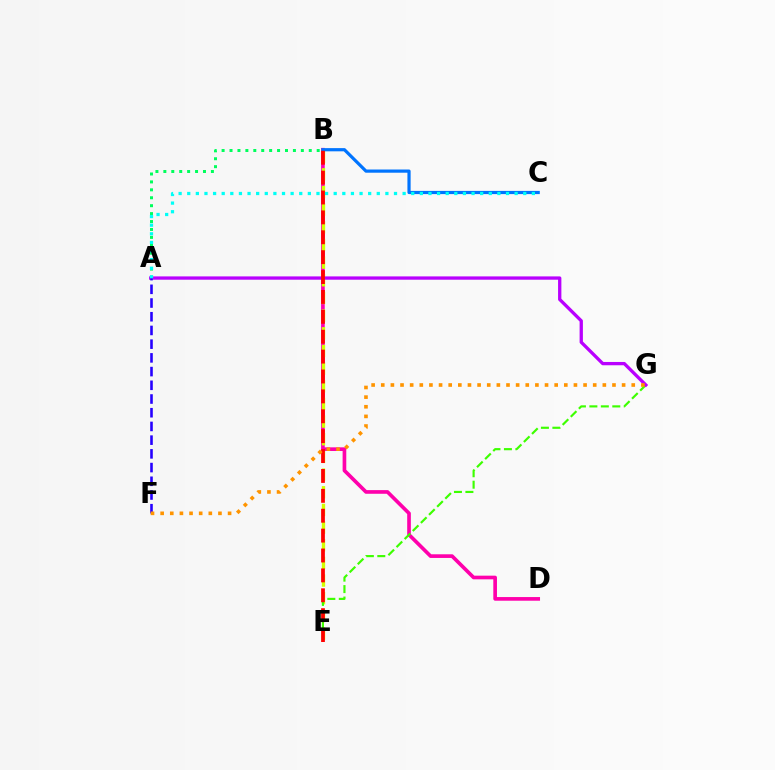{('A', 'B'): [{'color': '#00ff5c', 'line_style': 'dotted', 'thickness': 2.15}], ('B', 'D'): [{'color': '#ff00ac', 'line_style': 'solid', 'thickness': 2.64}], ('B', 'E'): [{'color': '#d1ff00', 'line_style': 'dashed', 'thickness': 2.4}, {'color': '#ff0000', 'line_style': 'dashed', 'thickness': 2.7}], ('B', 'C'): [{'color': '#0074ff', 'line_style': 'solid', 'thickness': 2.3}], ('E', 'G'): [{'color': '#3dff00', 'line_style': 'dashed', 'thickness': 1.56}], ('A', 'G'): [{'color': '#b900ff', 'line_style': 'solid', 'thickness': 2.38}], ('A', 'C'): [{'color': '#00fff6', 'line_style': 'dotted', 'thickness': 2.34}], ('A', 'F'): [{'color': '#2500ff', 'line_style': 'dashed', 'thickness': 1.86}], ('F', 'G'): [{'color': '#ff9400', 'line_style': 'dotted', 'thickness': 2.62}]}